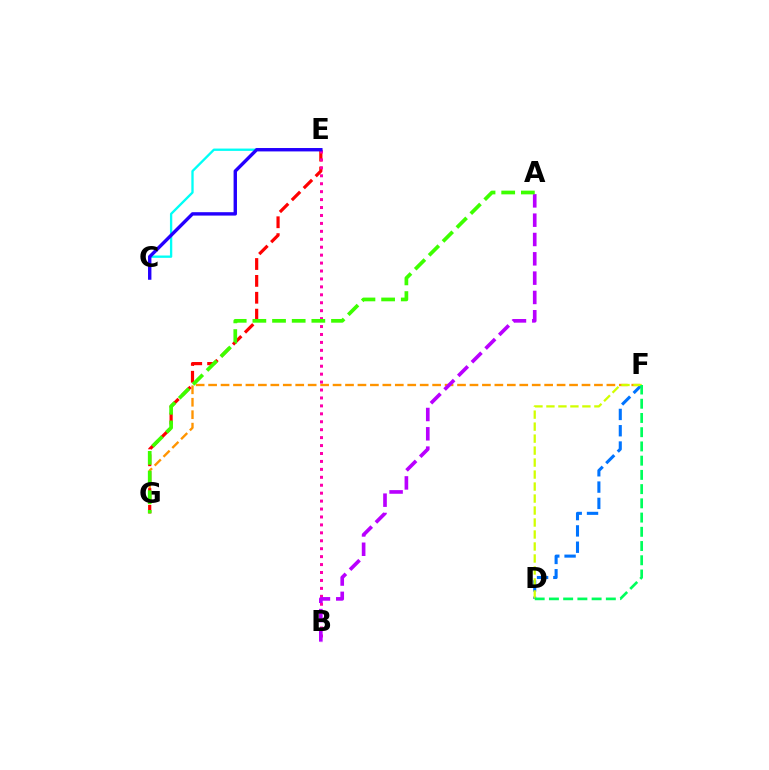{('F', 'G'): [{'color': '#ff9400', 'line_style': 'dashed', 'thickness': 1.69}], ('E', 'G'): [{'color': '#ff0000', 'line_style': 'dashed', 'thickness': 2.29}], ('B', 'E'): [{'color': '#ff00ac', 'line_style': 'dotted', 'thickness': 2.16}], ('A', 'B'): [{'color': '#b900ff', 'line_style': 'dashed', 'thickness': 2.62}], ('D', 'F'): [{'color': '#0074ff', 'line_style': 'dashed', 'thickness': 2.21}, {'color': '#d1ff00', 'line_style': 'dashed', 'thickness': 1.63}, {'color': '#00ff5c', 'line_style': 'dashed', 'thickness': 1.93}], ('C', 'E'): [{'color': '#00fff6', 'line_style': 'solid', 'thickness': 1.68}, {'color': '#2500ff', 'line_style': 'solid', 'thickness': 2.44}], ('A', 'G'): [{'color': '#3dff00', 'line_style': 'dashed', 'thickness': 2.67}]}